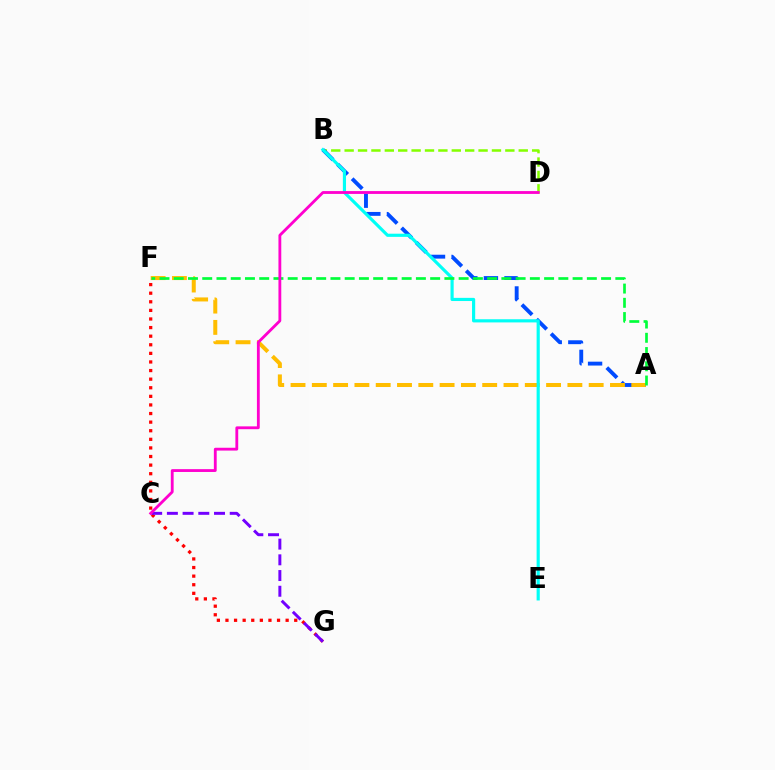{('B', 'D'): [{'color': '#84ff00', 'line_style': 'dashed', 'thickness': 1.82}], ('A', 'B'): [{'color': '#004bff', 'line_style': 'dashed', 'thickness': 2.79}], ('A', 'F'): [{'color': '#ffbd00', 'line_style': 'dashed', 'thickness': 2.89}, {'color': '#00ff39', 'line_style': 'dashed', 'thickness': 1.94}], ('B', 'E'): [{'color': '#00fff6', 'line_style': 'solid', 'thickness': 2.28}], ('F', 'G'): [{'color': '#ff0000', 'line_style': 'dotted', 'thickness': 2.34}], ('C', 'G'): [{'color': '#7200ff', 'line_style': 'dashed', 'thickness': 2.13}], ('C', 'D'): [{'color': '#ff00cf', 'line_style': 'solid', 'thickness': 2.04}]}